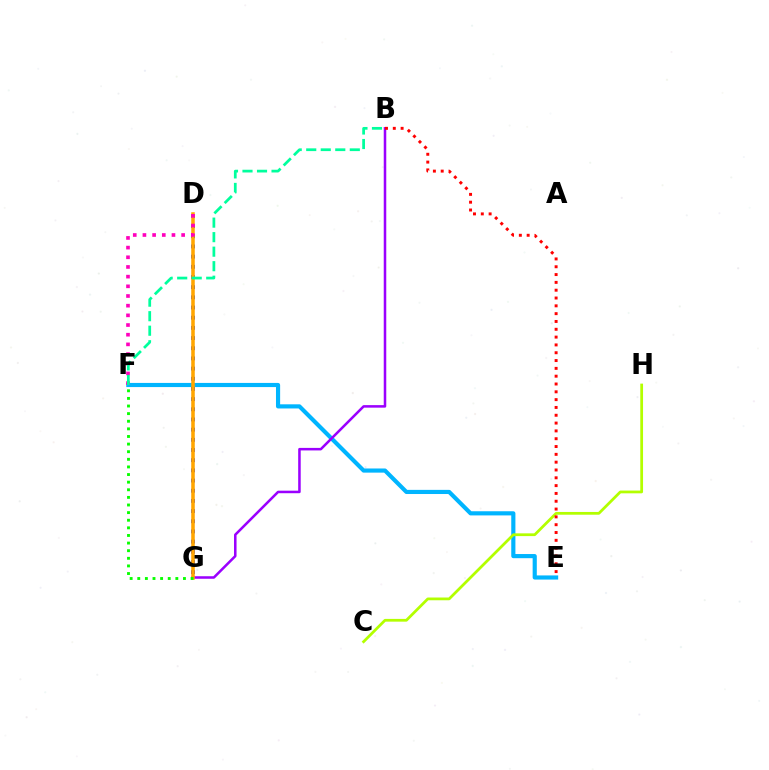{('E', 'F'): [{'color': '#00b5ff', 'line_style': 'solid', 'thickness': 2.99}], ('C', 'H'): [{'color': '#b3ff00', 'line_style': 'solid', 'thickness': 1.98}], ('B', 'G'): [{'color': '#9b00ff', 'line_style': 'solid', 'thickness': 1.82}], ('D', 'G'): [{'color': '#0010ff', 'line_style': 'dotted', 'thickness': 2.77}, {'color': '#ffa500', 'line_style': 'solid', 'thickness': 2.55}], ('B', 'E'): [{'color': '#ff0000', 'line_style': 'dotted', 'thickness': 2.12}], ('D', 'F'): [{'color': '#ff00bd', 'line_style': 'dotted', 'thickness': 2.63}], ('F', 'G'): [{'color': '#08ff00', 'line_style': 'dotted', 'thickness': 2.07}], ('B', 'F'): [{'color': '#00ff9d', 'line_style': 'dashed', 'thickness': 1.97}]}